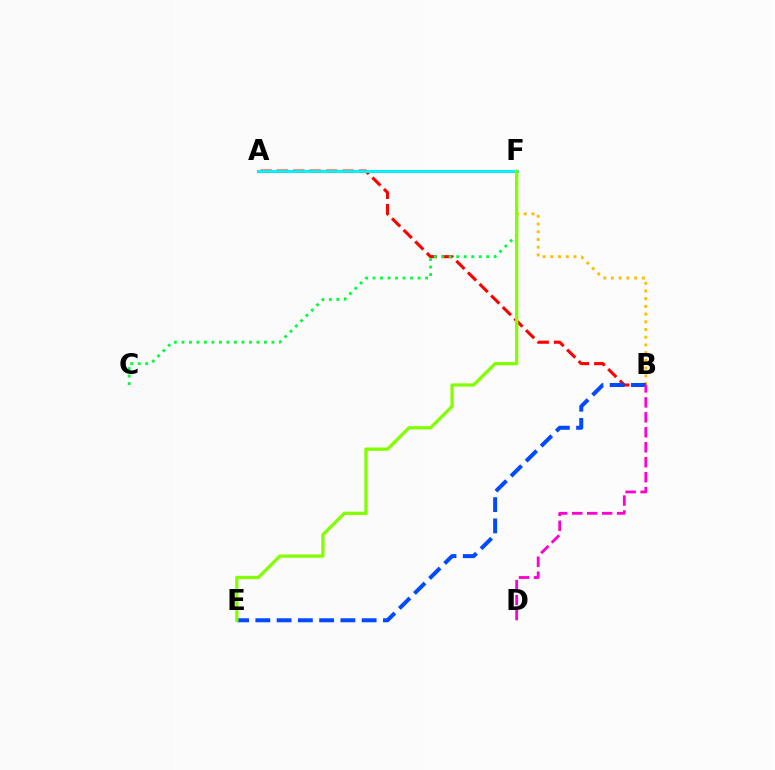{('B', 'F'): [{'color': '#ffbd00', 'line_style': 'dotted', 'thickness': 2.1}], ('A', 'F'): [{'color': '#7200ff', 'line_style': 'solid', 'thickness': 1.95}, {'color': '#00fff6', 'line_style': 'solid', 'thickness': 1.96}], ('A', 'B'): [{'color': '#ff0000', 'line_style': 'dashed', 'thickness': 2.22}], ('C', 'F'): [{'color': '#00ff39', 'line_style': 'dotted', 'thickness': 2.04}], ('B', 'E'): [{'color': '#004bff', 'line_style': 'dashed', 'thickness': 2.89}], ('E', 'F'): [{'color': '#84ff00', 'line_style': 'solid', 'thickness': 2.37}], ('B', 'D'): [{'color': '#ff00cf', 'line_style': 'dashed', 'thickness': 2.03}]}